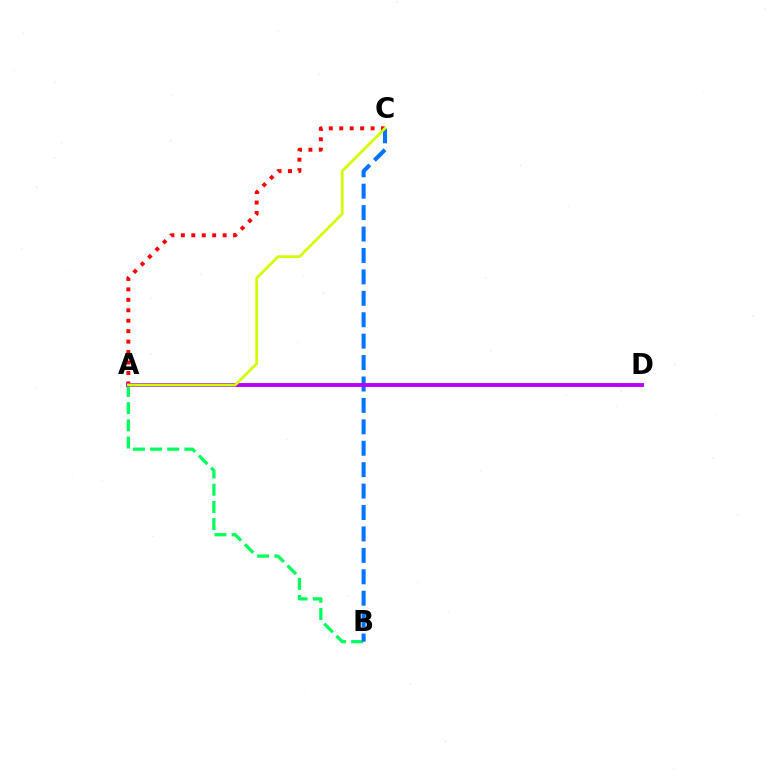{('A', 'B'): [{'color': '#00ff5c', 'line_style': 'dashed', 'thickness': 2.33}], ('A', 'C'): [{'color': '#ff0000', 'line_style': 'dotted', 'thickness': 2.84}, {'color': '#d1ff00', 'line_style': 'solid', 'thickness': 1.99}], ('B', 'C'): [{'color': '#0074ff', 'line_style': 'dashed', 'thickness': 2.91}], ('A', 'D'): [{'color': '#b900ff', 'line_style': 'solid', 'thickness': 2.8}]}